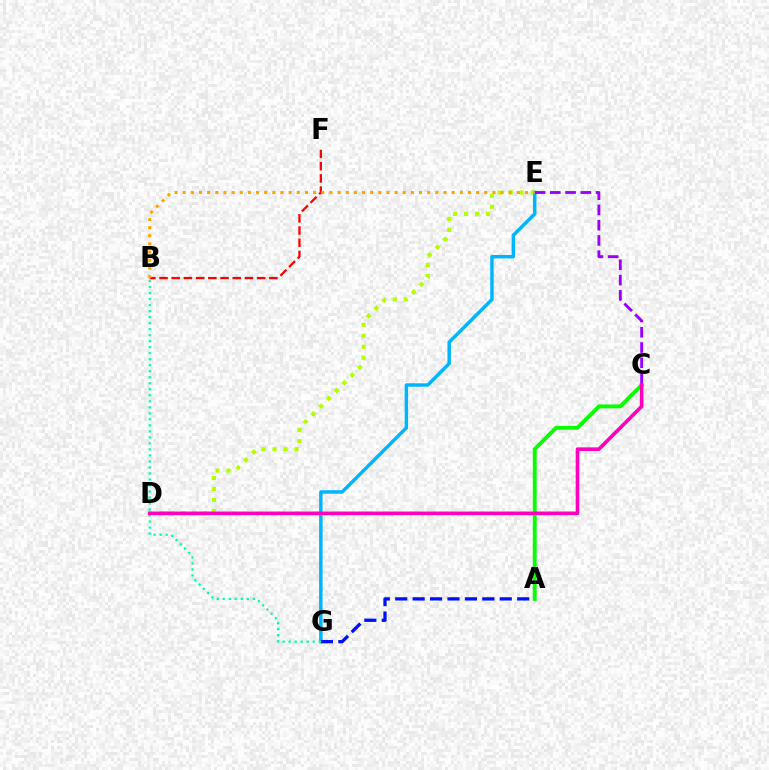{('D', 'E'): [{'color': '#b3ff00', 'line_style': 'dotted', 'thickness': 2.99}], ('B', 'F'): [{'color': '#ff0000', 'line_style': 'dashed', 'thickness': 1.66}], ('E', 'G'): [{'color': '#00b5ff', 'line_style': 'solid', 'thickness': 2.49}], ('A', 'G'): [{'color': '#0010ff', 'line_style': 'dashed', 'thickness': 2.37}], ('B', 'G'): [{'color': '#00ff9d', 'line_style': 'dotted', 'thickness': 1.63}], ('A', 'C'): [{'color': '#08ff00', 'line_style': 'solid', 'thickness': 2.79}], ('C', 'D'): [{'color': '#ff00bd', 'line_style': 'solid', 'thickness': 2.61}], ('C', 'E'): [{'color': '#9b00ff', 'line_style': 'dashed', 'thickness': 2.07}], ('B', 'E'): [{'color': '#ffa500', 'line_style': 'dotted', 'thickness': 2.21}]}